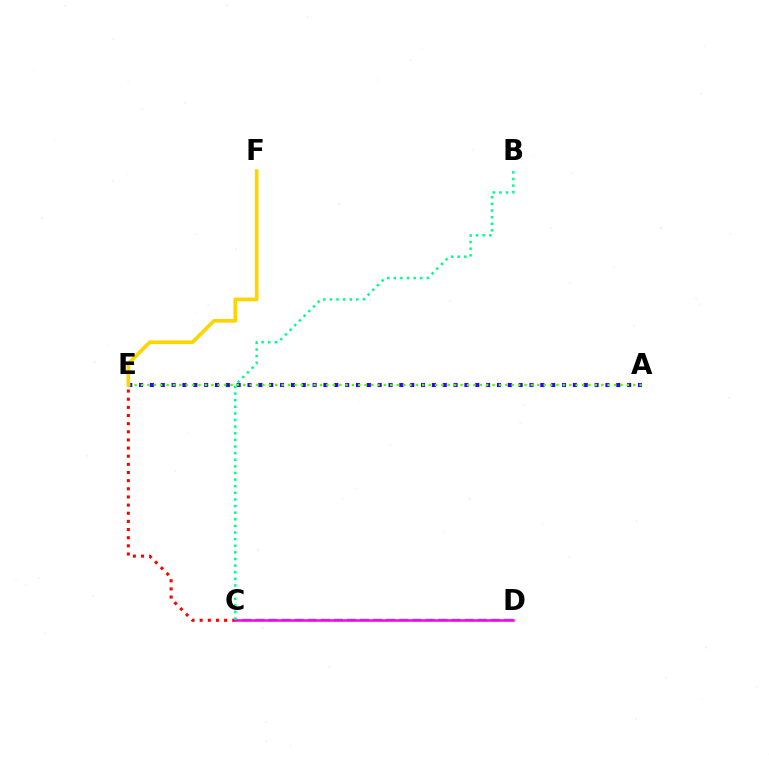{('C', 'D'): [{'color': '#009eff', 'line_style': 'dashed', 'thickness': 1.78}, {'color': '#ff00ed', 'line_style': 'solid', 'thickness': 1.82}], ('C', 'E'): [{'color': '#ff0000', 'line_style': 'dotted', 'thickness': 2.21}], ('A', 'E'): [{'color': '#3700ff', 'line_style': 'dotted', 'thickness': 2.95}, {'color': '#4fff00', 'line_style': 'dotted', 'thickness': 1.74}], ('B', 'C'): [{'color': '#00ff86', 'line_style': 'dotted', 'thickness': 1.8}], ('E', 'F'): [{'color': '#ffd500', 'line_style': 'solid', 'thickness': 2.67}]}